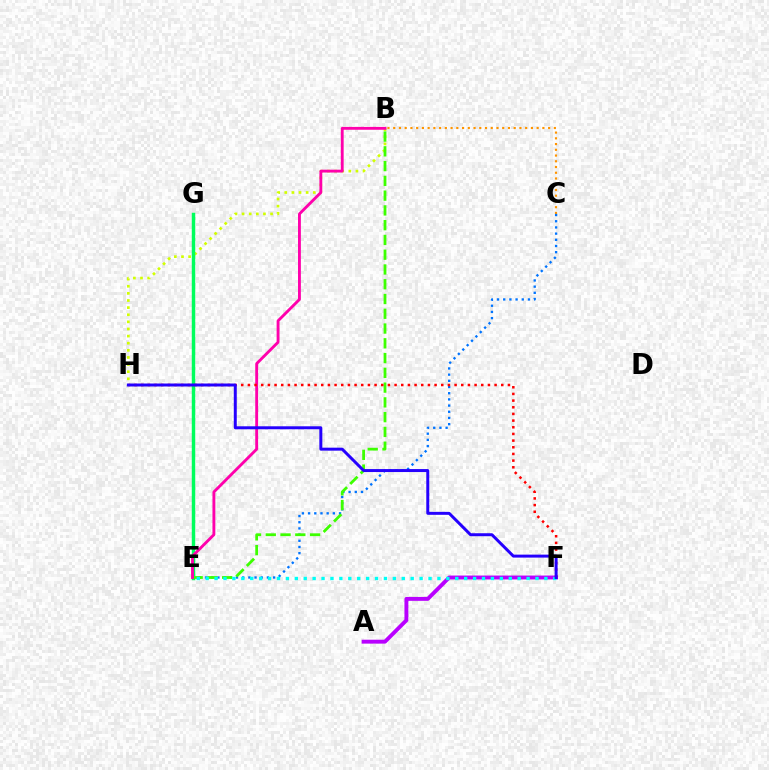{('B', 'H'): [{'color': '#d1ff00', 'line_style': 'dotted', 'thickness': 1.93}], ('A', 'F'): [{'color': '#b900ff', 'line_style': 'solid', 'thickness': 2.81}], ('B', 'C'): [{'color': '#ff9400', 'line_style': 'dotted', 'thickness': 1.56}], ('C', 'E'): [{'color': '#0074ff', 'line_style': 'dotted', 'thickness': 1.68}], ('E', 'G'): [{'color': '#00ff5c', 'line_style': 'solid', 'thickness': 2.48}], ('B', 'E'): [{'color': '#3dff00', 'line_style': 'dashed', 'thickness': 2.01}, {'color': '#ff00ac', 'line_style': 'solid', 'thickness': 2.06}], ('E', 'F'): [{'color': '#00fff6', 'line_style': 'dotted', 'thickness': 2.42}], ('F', 'H'): [{'color': '#ff0000', 'line_style': 'dotted', 'thickness': 1.81}, {'color': '#2500ff', 'line_style': 'solid', 'thickness': 2.14}]}